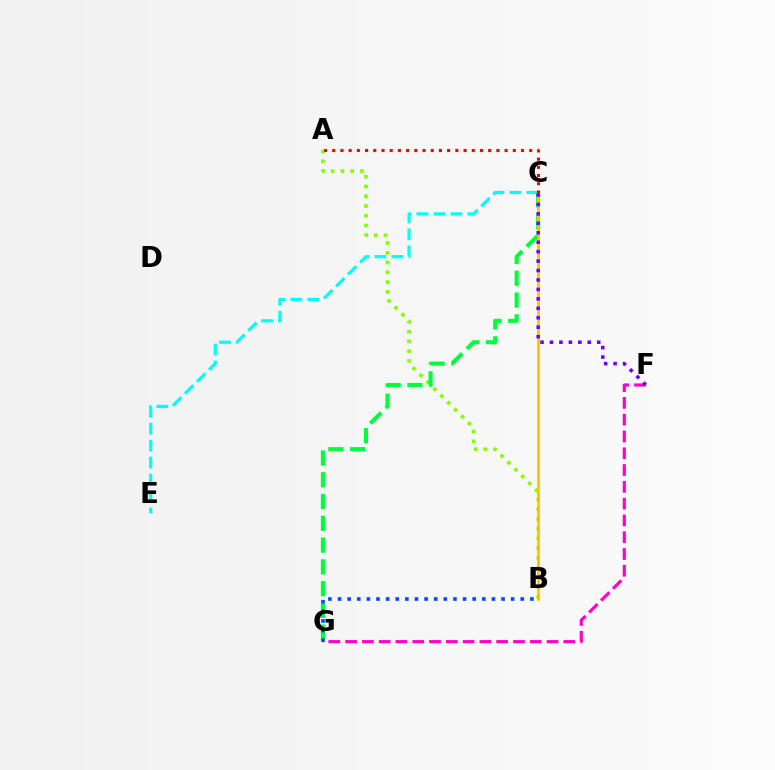{('A', 'B'): [{'color': '#84ff00', 'line_style': 'dotted', 'thickness': 2.65}], ('C', 'G'): [{'color': '#00ff39', 'line_style': 'dashed', 'thickness': 2.96}], ('F', 'G'): [{'color': '#ff00cf', 'line_style': 'dashed', 'thickness': 2.28}], ('B', 'C'): [{'color': '#ffbd00', 'line_style': 'solid', 'thickness': 1.9}], ('C', 'E'): [{'color': '#00fff6', 'line_style': 'dashed', 'thickness': 2.3}], ('B', 'G'): [{'color': '#004bff', 'line_style': 'dotted', 'thickness': 2.61}], ('C', 'F'): [{'color': '#7200ff', 'line_style': 'dotted', 'thickness': 2.57}], ('A', 'C'): [{'color': '#ff0000', 'line_style': 'dotted', 'thickness': 2.23}]}